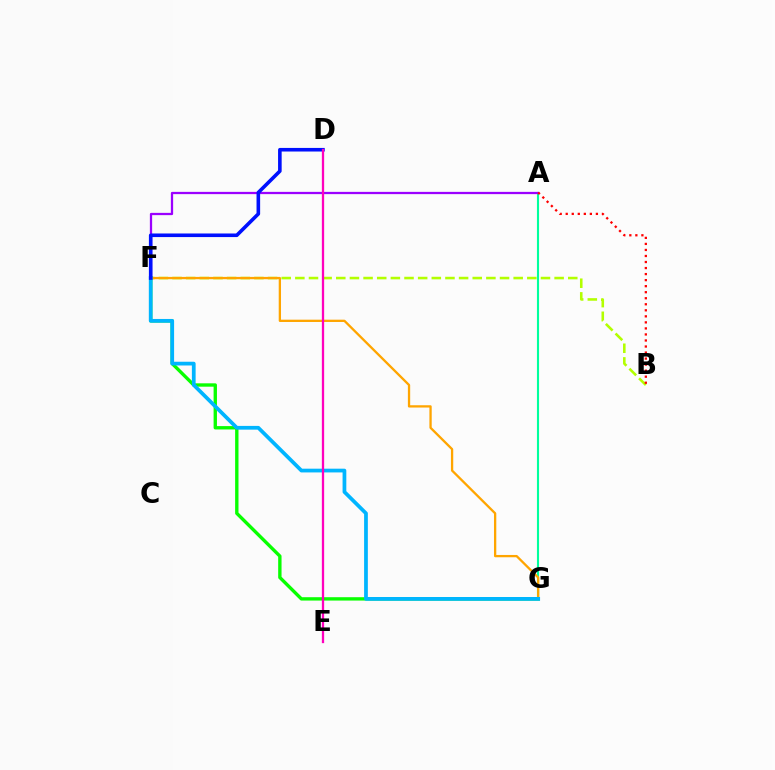{('B', 'F'): [{'color': '#b3ff00', 'line_style': 'dashed', 'thickness': 1.85}], ('A', 'G'): [{'color': '#00ff9d', 'line_style': 'solid', 'thickness': 1.53}], ('F', 'G'): [{'color': '#08ff00', 'line_style': 'solid', 'thickness': 2.42}, {'color': '#ffa500', 'line_style': 'solid', 'thickness': 1.66}, {'color': '#00b5ff', 'line_style': 'solid', 'thickness': 2.7}], ('A', 'F'): [{'color': '#9b00ff', 'line_style': 'solid', 'thickness': 1.63}], ('A', 'B'): [{'color': '#ff0000', 'line_style': 'dotted', 'thickness': 1.64}], ('D', 'F'): [{'color': '#0010ff', 'line_style': 'solid', 'thickness': 2.59}], ('D', 'E'): [{'color': '#ff00bd', 'line_style': 'solid', 'thickness': 1.65}]}